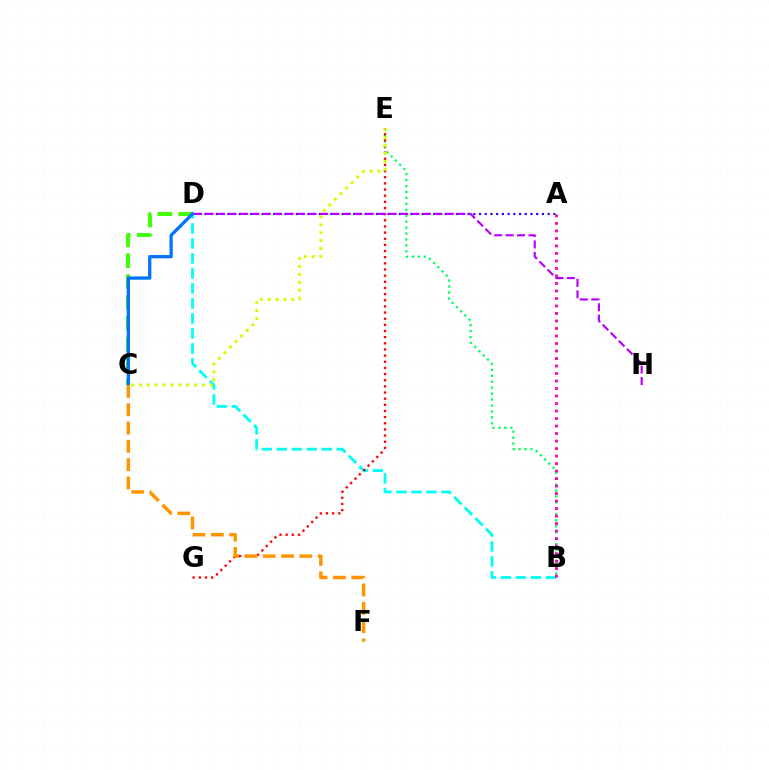{('A', 'D'): [{'color': '#2500ff', 'line_style': 'dotted', 'thickness': 1.55}], ('B', 'D'): [{'color': '#00fff6', 'line_style': 'dashed', 'thickness': 2.04}], ('B', 'E'): [{'color': '#00ff5c', 'line_style': 'dotted', 'thickness': 1.62}], ('A', 'B'): [{'color': '#ff00ac', 'line_style': 'dotted', 'thickness': 2.04}], ('E', 'G'): [{'color': '#ff0000', 'line_style': 'dotted', 'thickness': 1.67}], ('C', 'D'): [{'color': '#3dff00', 'line_style': 'dashed', 'thickness': 2.84}, {'color': '#0074ff', 'line_style': 'solid', 'thickness': 2.35}], ('C', 'E'): [{'color': '#d1ff00', 'line_style': 'dotted', 'thickness': 2.14}], ('D', 'H'): [{'color': '#b900ff', 'line_style': 'dashed', 'thickness': 1.55}], ('C', 'F'): [{'color': '#ff9400', 'line_style': 'dashed', 'thickness': 2.49}]}